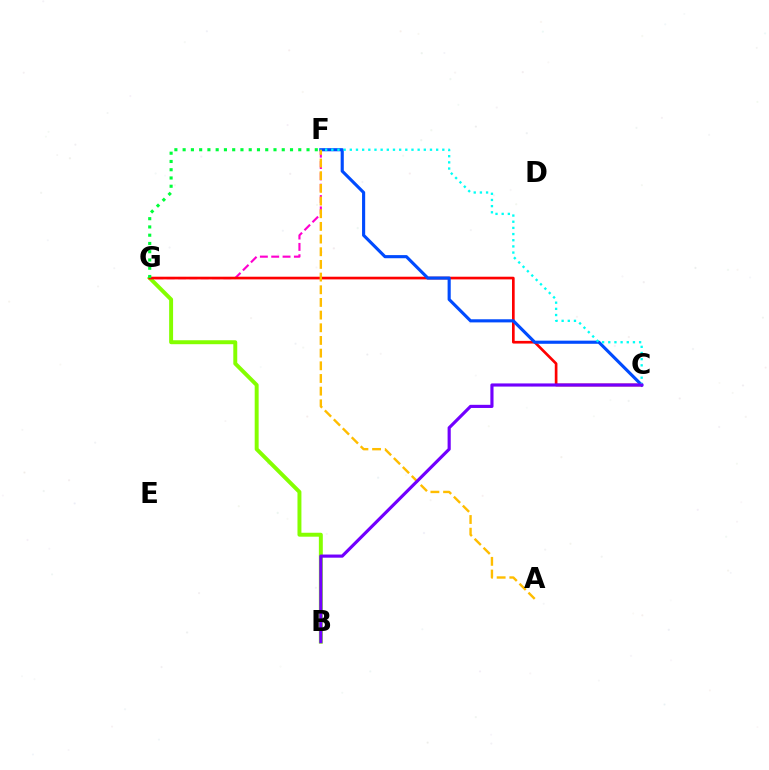{('B', 'G'): [{'color': '#84ff00', 'line_style': 'solid', 'thickness': 2.84}], ('F', 'G'): [{'color': '#ff00cf', 'line_style': 'dashed', 'thickness': 1.54}, {'color': '#00ff39', 'line_style': 'dotted', 'thickness': 2.24}], ('C', 'G'): [{'color': '#ff0000', 'line_style': 'solid', 'thickness': 1.93}], ('C', 'F'): [{'color': '#004bff', 'line_style': 'solid', 'thickness': 2.25}, {'color': '#00fff6', 'line_style': 'dotted', 'thickness': 1.68}], ('A', 'F'): [{'color': '#ffbd00', 'line_style': 'dashed', 'thickness': 1.72}], ('B', 'C'): [{'color': '#7200ff', 'line_style': 'solid', 'thickness': 2.27}]}